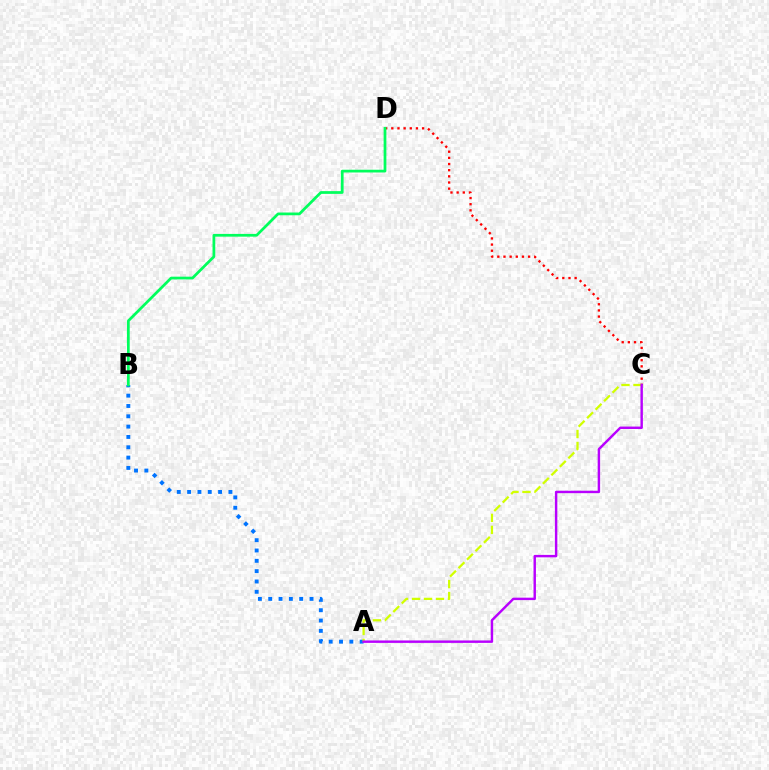{('A', 'B'): [{'color': '#0074ff', 'line_style': 'dotted', 'thickness': 2.81}], ('C', 'D'): [{'color': '#ff0000', 'line_style': 'dotted', 'thickness': 1.67}], ('A', 'C'): [{'color': '#d1ff00', 'line_style': 'dashed', 'thickness': 1.63}, {'color': '#b900ff', 'line_style': 'solid', 'thickness': 1.75}], ('B', 'D'): [{'color': '#00ff5c', 'line_style': 'solid', 'thickness': 1.97}]}